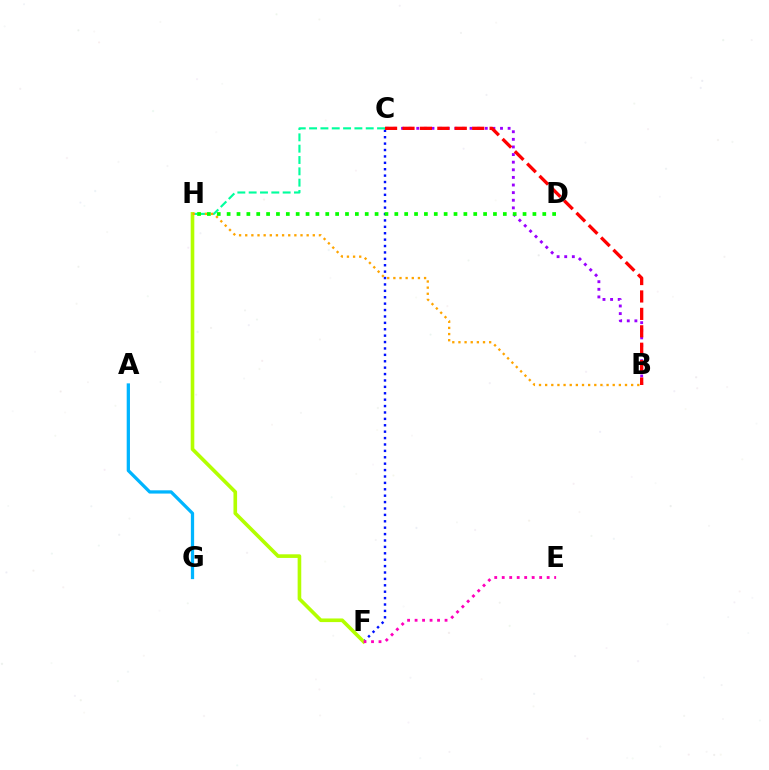{('B', 'C'): [{'color': '#9b00ff', 'line_style': 'dotted', 'thickness': 2.07}, {'color': '#ff0000', 'line_style': 'dashed', 'thickness': 2.37}], ('C', 'F'): [{'color': '#0010ff', 'line_style': 'dotted', 'thickness': 1.74}], ('C', 'H'): [{'color': '#00ff9d', 'line_style': 'dashed', 'thickness': 1.54}], ('F', 'H'): [{'color': '#b3ff00', 'line_style': 'solid', 'thickness': 2.61}], ('A', 'G'): [{'color': '#00b5ff', 'line_style': 'solid', 'thickness': 2.35}], ('B', 'H'): [{'color': '#ffa500', 'line_style': 'dotted', 'thickness': 1.67}], ('D', 'H'): [{'color': '#08ff00', 'line_style': 'dotted', 'thickness': 2.68}], ('E', 'F'): [{'color': '#ff00bd', 'line_style': 'dotted', 'thickness': 2.03}]}